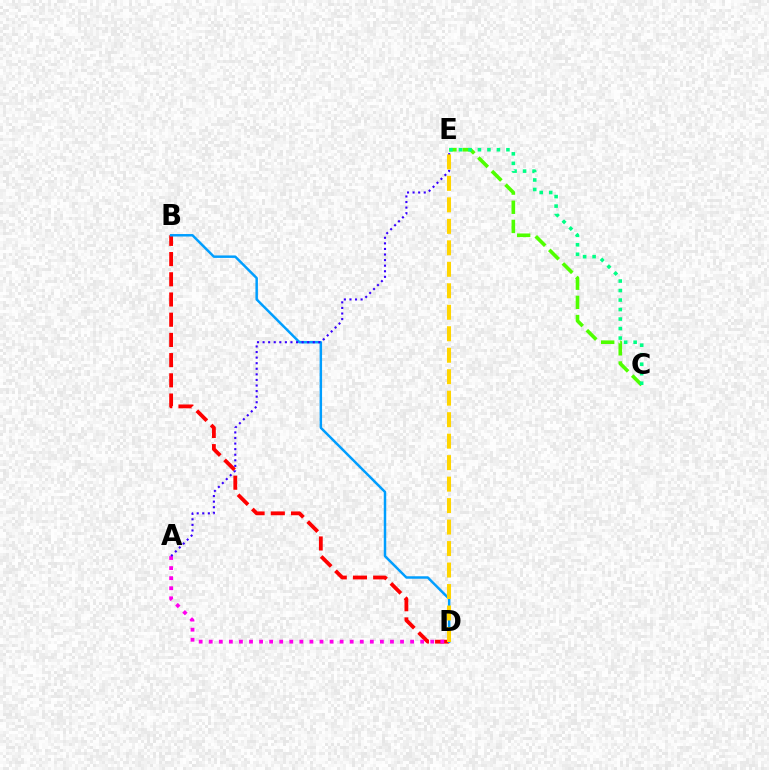{('B', 'D'): [{'color': '#ff0000', 'line_style': 'dashed', 'thickness': 2.75}, {'color': '#009eff', 'line_style': 'solid', 'thickness': 1.78}], ('A', 'D'): [{'color': '#ff00ed', 'line_style': 'dotted', 'thickness': 2.74}], ('C', 'E'): [{'color': '#4fff00', 'line_style': 'dashed', 'thickness': 2.6}, {'color': '#00ff86', 'line_style': 'dotted', 'thickness': 2.58}], ('A', 'E'): [{'color': '#3700ff', 'line_style': 'dotted', 'thickness': 1.52}], ('D', 'E'): [{'color': '#ffd500', 'line_style': 'dashed', 'thickness': 2.92}]}